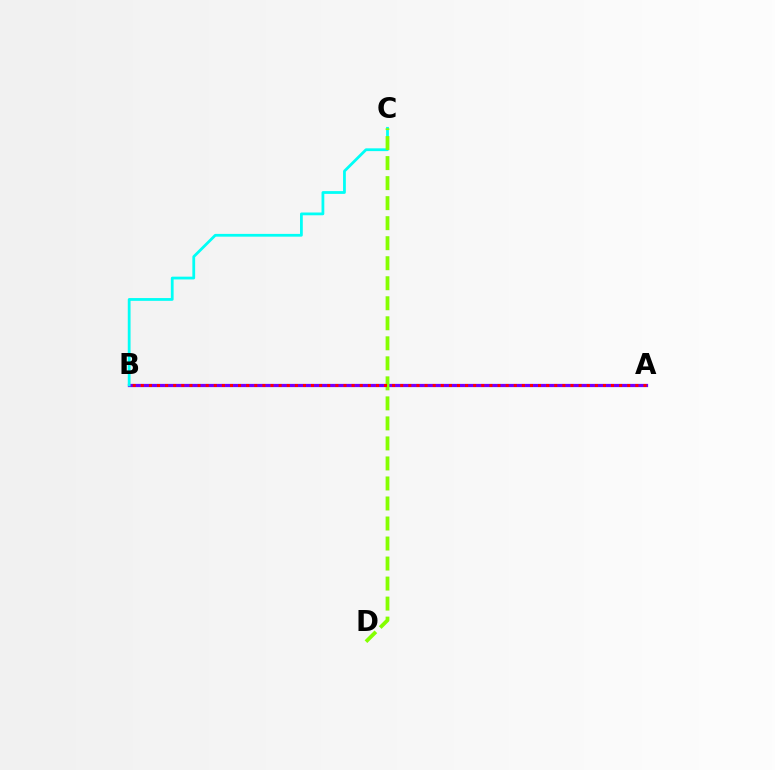{('A', 'B'): [{'color': '#7200ff', 'line_style': 'solid', 'thickness': 2.32}, {'color': '#ff0000', 'line_style': 'dotted', 'thickness': 2.2}], ('B', 'C'): [{'color': '#00fff6', 'line_style': 'solid', 'thickness': 2.0}], ('C', 'D'): [{'color': '#84ff00', 'line_style': 'dashed', 'thickness': 2.72}]}